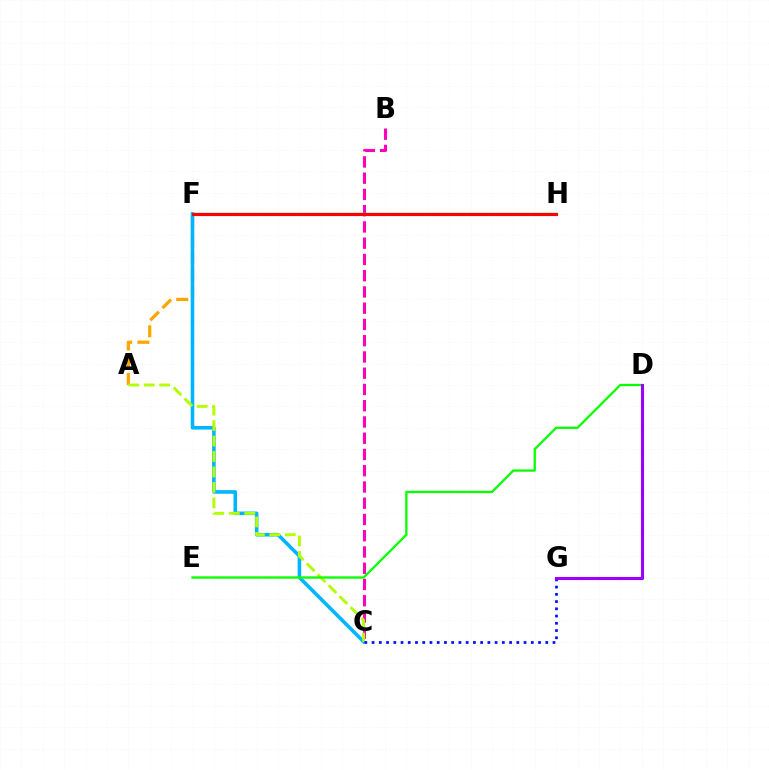{('A', 'F'): [{'color': '#ffa500', 'line_style': 'dashed', 'thickness': 2.35}], ('B', 'C'): [{'color': '#ff00bd', 'line_style': 'dashed', 'thickness': 2.21}], ('C', 'F'): [{'color': '#00b5ff', 'line_style': 'solid', 'thickness': 2.58}], ('A', 'C'): [{'color': '#b3ff00', 'line_style': 'dashed', 'thickness': 2.1}], ('F', 'H'): [{'color': '#00ff9d', 'line_style': 'solid', 'thickness': 1.74}, {'color': '#ff0000', 'line_style': 'solid', 'thickness': 2.26}], ('C', 'G'): [{'color': '#0010ff', 'line_style': 'dotted', 'thickness': 1.97}], ('D', 'E'): [{'color': '#08ff00', 'line_style': 'solid', 'thickness': 1.65}], ('D', 'G'): [{'color': '#9b00ff', 'line_style': 'solid', 'thickness': 2.22}]}